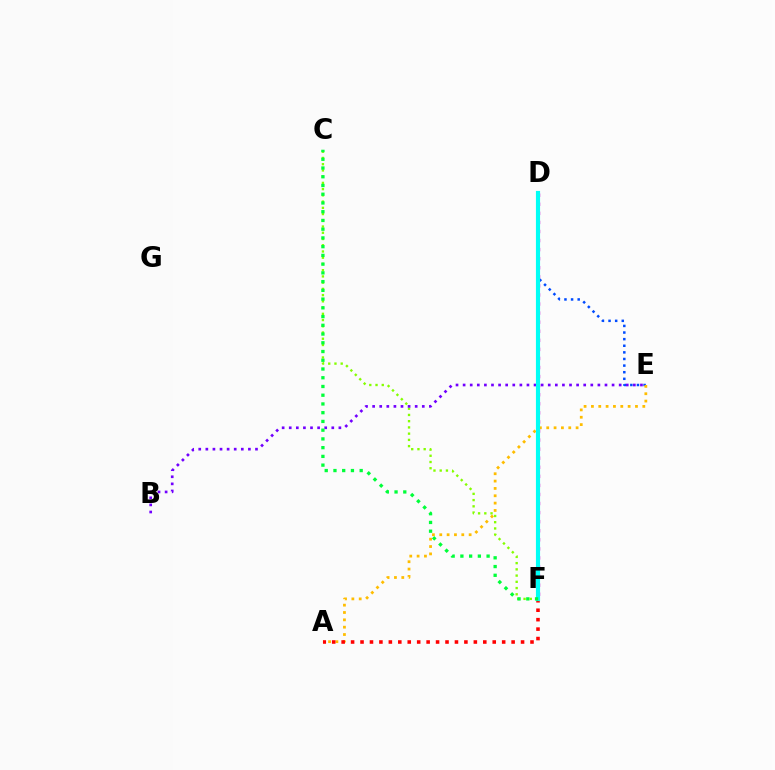{('D', 'E'): [{'color': '#004bff', 'line_style': 'dotted', 'thickness': 1.8}], ('C', 'F'): [{'color': '#84ff00', 'line_style': 'dotted', 'thickness': 1.69}, {'color': '#00ff39', 'line_style': 'dotted', 'thickness': 2.37}], ('A', 'E'): [{'color': '#ffbd00', 'line_style': 'dotted', 'thickness': 1.99}], ('A', 'F'): [{'color': '#ff0000', 'line_style': 'dotted', 'thickness': 2.57}], ('B', 'E'): [{'color': '#7200ff', 'line_style': 'dotted', 'thickness': 1.93}], ('D', 'F'): [{'color': '#ff00cf', 'line_style': 'dotted', 'thickness': 2.46}, {'color': '#00fff6', 'line_style': 'solid', 'thickness': 2.98}]}